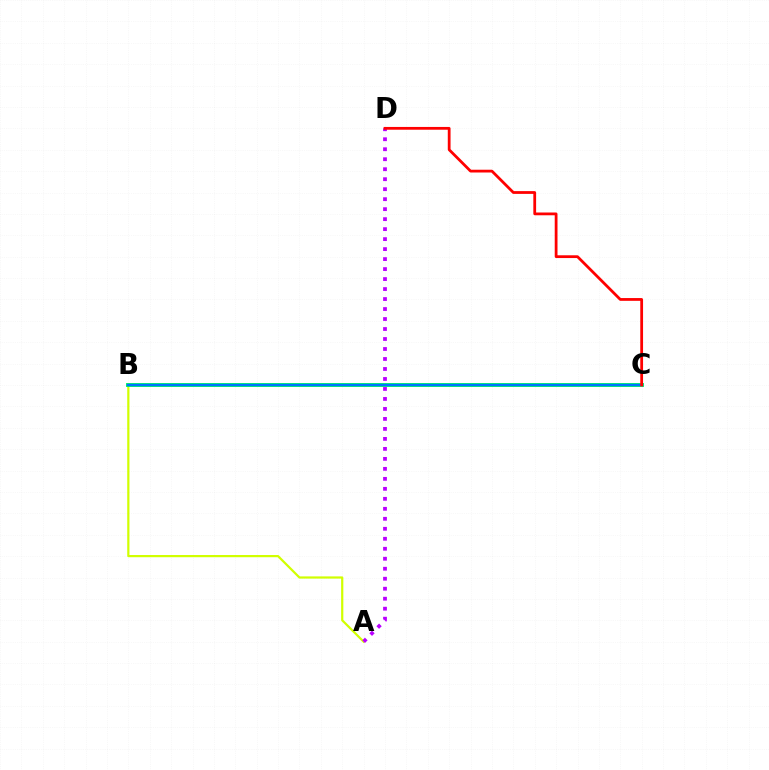{('A', 'B'): [{'color': '#d1ff00', 'line_style': 'solid', 'thickness': 1.59}], ('B', 'C'): [{'color': '#00ff5c', 'line_style': 'solid', 'thickness': 2.82}, {'color': '#0074ff', 'line_style': 'solid', 'thickness': 1.76}], ('A', 'D'): [{'color': '#b900ff', 'line_style': 'dotted', 'thickness': 2.71}], ('C', 'D'): [{'color': '#ff0000', 'line_style': 'solid', 'thickness': 2.0}]}